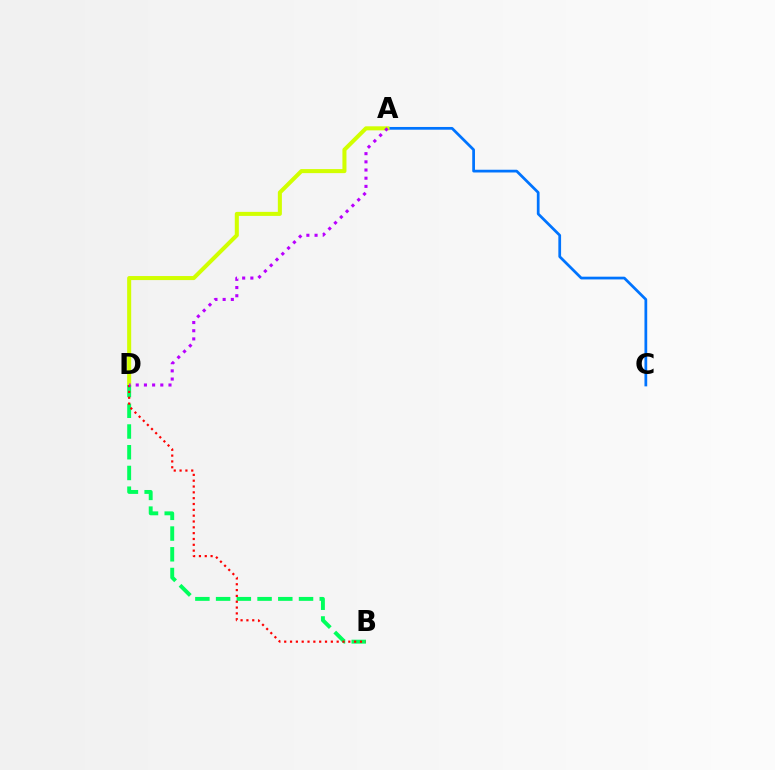{('A', 'C'): [{'color': '#0074ff', 'line_style': 'solid', 'thickness': 1.97}], ('A', 'D'): [{'color': '#d1ff00', 'line_style': 'solid', 'thickness': 2.91}, {'color': '#b900ff', 'line_style': 'dotted', 'thickness': 2.22}], ('B', 'D'): [{'color': '#00ff5c', 'line_style': 'dashed', 'thickness': 2.82}, {'color': '#ff0000', 'line_style': 'dotted', 'thickness': 1.58}]}